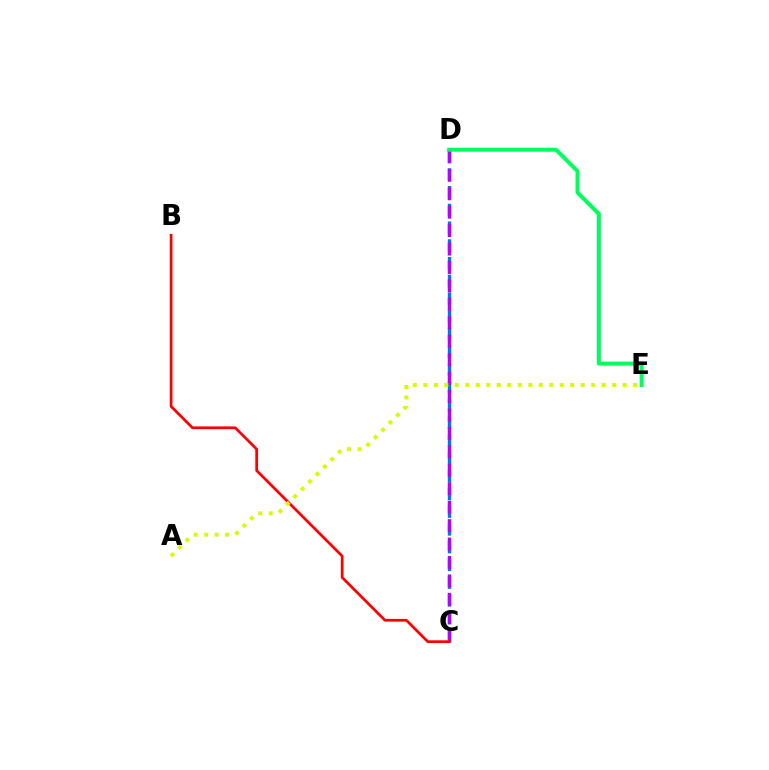{('C', 'D'): [{'color': '#0074ff', 'line_style': 'dashed', 'thickness': 2.41}, {'color': '#b900ff', 'line_style': 'dashed', 'thickness': 2.5}], ('B', 'C'): [{'color': '#ff0000', 'line_style': 'solid', 'thickness': 1.96}], ('D', 'E'): [{'color': '#00ff5c', 'line_style': 'solid', 'thickness': 2.88}], ('A', 'E'): [{'color': '#d1ff00', 'line_style': 'dotted', 'thickness': 2.85}]}